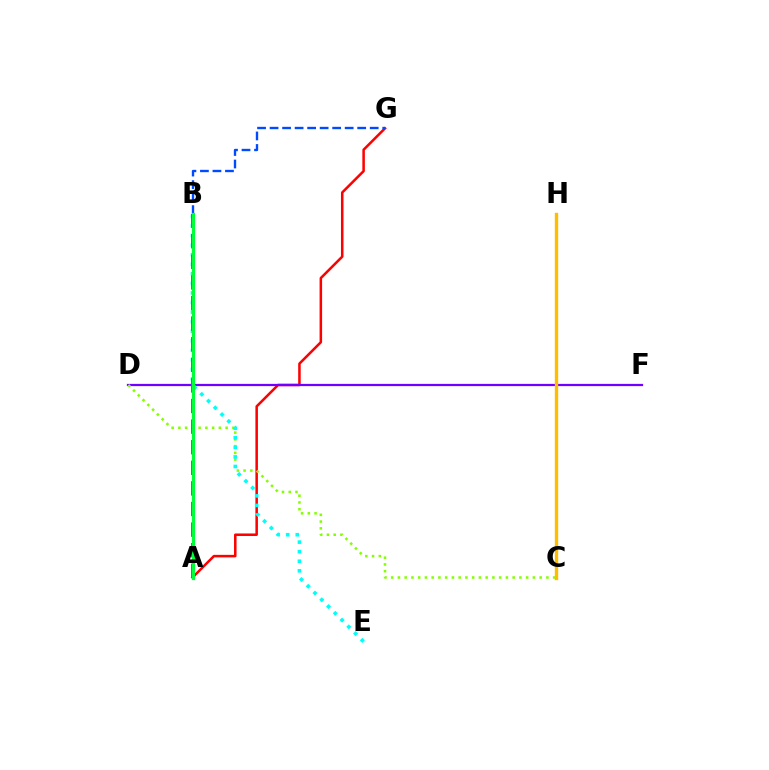{('A', 'G'): [{'color': '#ff0000', 'line_style': 'solid', 'thickness': 1.82}], ('B', 'G'): [{'color': '#004bff', 'line_style': 'dashed', 'thickness': 1.7}], ('D', 'F'): [{'color': '#7200ff', 'line_style': 'solid', 'thickness': 1.61}], ('C', 'D'): [{'color': '#84ff00', 'line_style': 'dotted', 'thickness': 1.83}], ('B', 'E'): [{'color': '#00fff6', 'line_style': 'dotted', 'thickness': 2.6}], ('A', 'B'): [{'color': '#ff00cf', 'line_style': 'dashed', 'thickness': 2.8}, {'color': '#00ff39', 'line_style': 'solid', 'thickness': 2.29}], ('C', 'H'): [{'color': '#ffbd00', 'line_style': 'solid', 'thickness': 2.43}]}